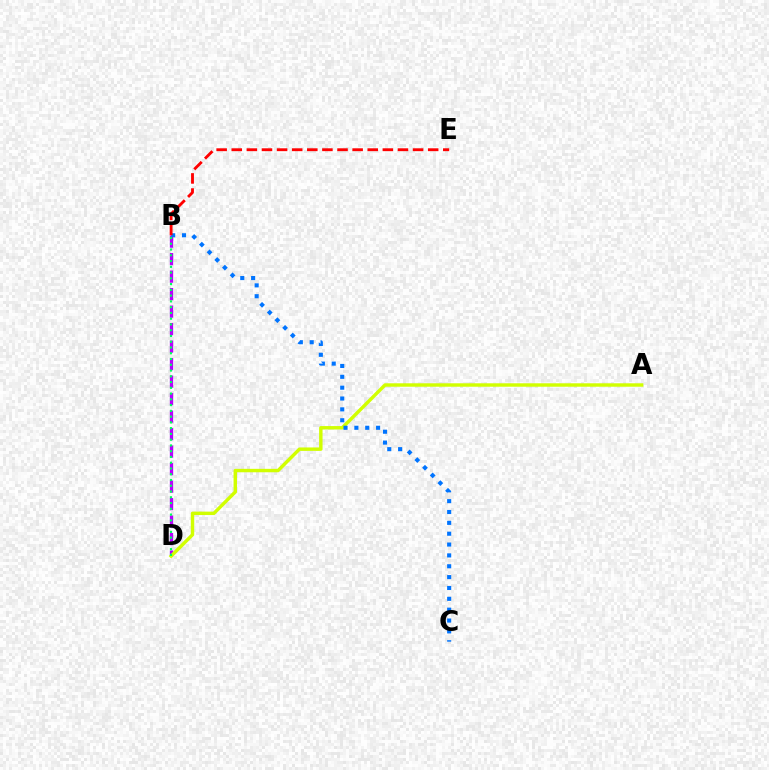{('B', 'D'): [{'color': '#b900ff', 'line_style': 'dashed', 'thickness': 2.38}, {'color': '#00ff5c', 'line_style': 'dotted', 'thickness': 1.57}], ('A', 'D'): [{'color': '#d1ff00', 'line_style': 'solid', 'thickness': 2.47}], ('B', 'C'): [{'color': '#0074ff', 'line_style': 'dotted', 'thickness': 2.95}], ('B', 'E'): [{'color': '#ff0000', 'line_style': 'dashed', 'thickness': 2.05}]}